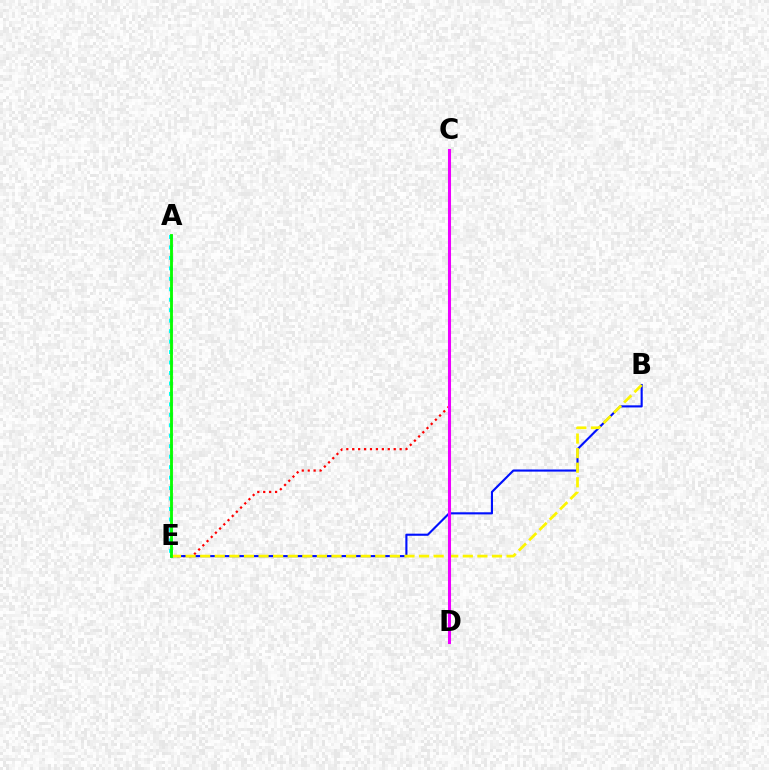{('C', 'E'): [{'color': '#ff0000', 'line_style': 'dotted', 'thickness': 1.61}], ('B', 'E'): [{'color': '#0010ff', 'line_style': 'solid', 'thickness': 1.52}, {'color': '#fcf500', 'line_style': 'dashed', 'thickness': 1.98}], ('C', 'D'): [{'color': '#ee00ff', 'line_style': 'solid', 'thickness': 2.2}], ('A', 'E'): [{'color': '#00fff6', 'line_style': 'dotted', 'thickness': 2.84}, {'color': '#08ff00', 'line_style': 'solid', 'thickness': 2.05}]}